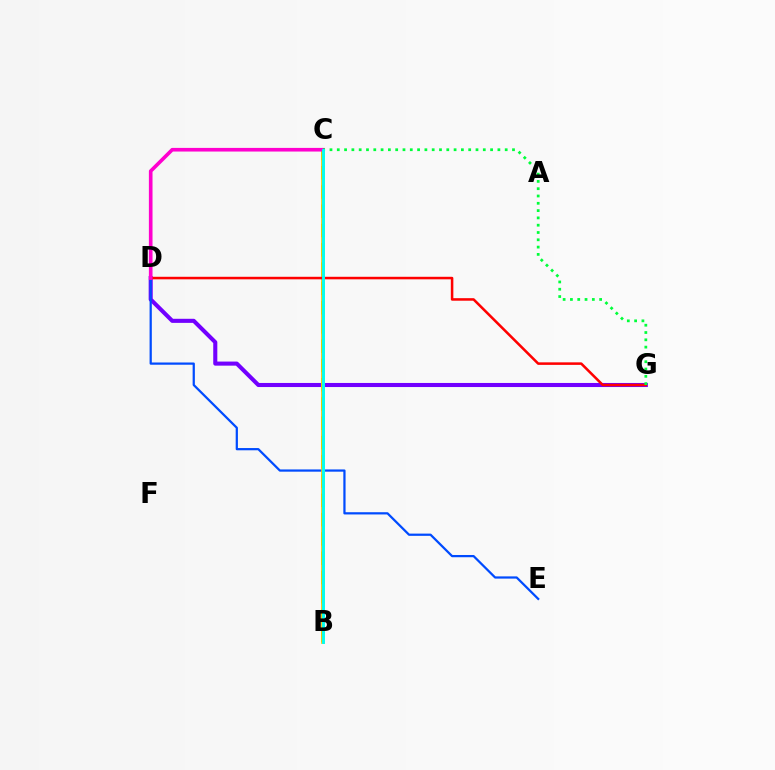{('D', 'G'): [{'color': '#7200ff', 'line_style': 'solid', 'thickness': 2.94}, {'color': '#ff0000', 'line_style': 'solid', 'thickness': 1.83}], ('B', 'C'): [{'color': '#84ff00', 'line_style': 'dashed', 'thickness': 2.62}, {'color': '#ffbd00', 'line_style': 'solid', 'thickness': 2.64}, {'color': '#00fff6', 'line_style': 'solid', 'thickness': 2.07}], ('D', 'E'): [{'color': '#004bff', 'line_style': 'solid', 'thickness': 1.61}], ('C', 'D'): [{'color': '#ff00cf', 'line_style': 'solid', 'thickness': 2.62}], ('C', 'G'): [{'color': '#00ff39', 'line_style': 'dotted', 'thickness': 1.98}]}